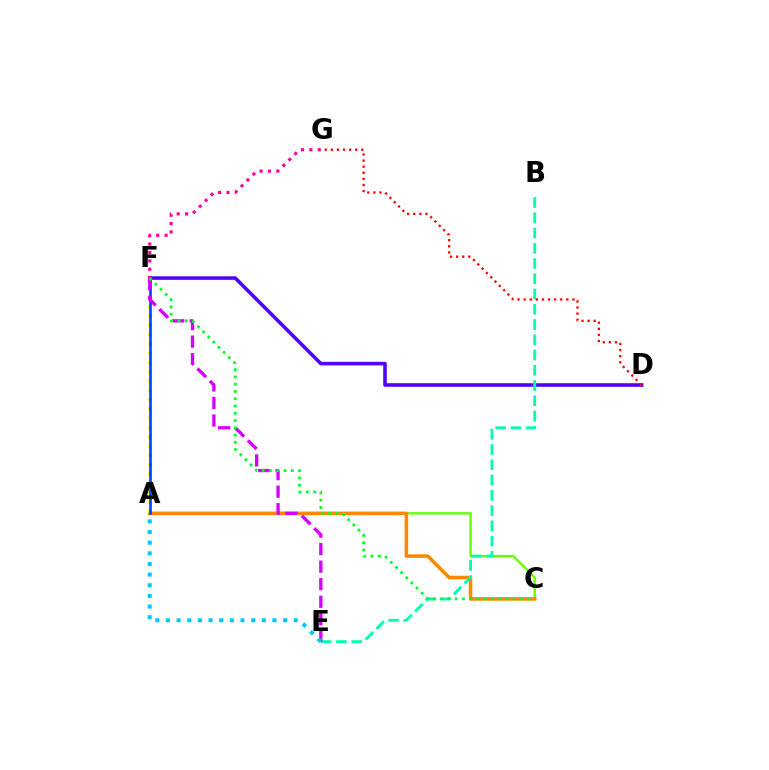{('D', 'F'): [{'color': '#4f00ff', 'line_style': 'solid', 'thickness': 2.56}], ('A', 'C'): [{'color': '#66ff00', 'line_style': 'solid', 'thickness': 1.71}, {'color': '#ff8800', 'line_style': 'solid', 'thickness': 2.55}], ('B', 'E'): [{'color': '#00ffaf', 'line_style': 'dashed', 'thickness': 2.07}], ('A', 'F'): [{'color': '#eeff00', 'line_style': 'dotted', 'thickness': 2.52}, {'color': '#003fff', 'line_style': 'solid', 'thickness': 1.91}], ('D', 'G'): [{'color': '#ff0000', 'line_style': 'dotted', 'thickness': 1.66}], ('E', 'F'): [{'color': '#d600ff', 'line_style': 'dashed', 'thickness': 2.38}], ('F', 'G'): [{'color': '#ff00a0', 'line_style': 'dotted', 'thickness': 2.28}], ('C', 'F'): [{'color': '#00ff27', 'line_style': 'dotted', 'thickness': 1.98}], ('A', 'E'): [{'color': '#00c7ff', 'line_style': 'dotted', 'thickness': 2.89}]}